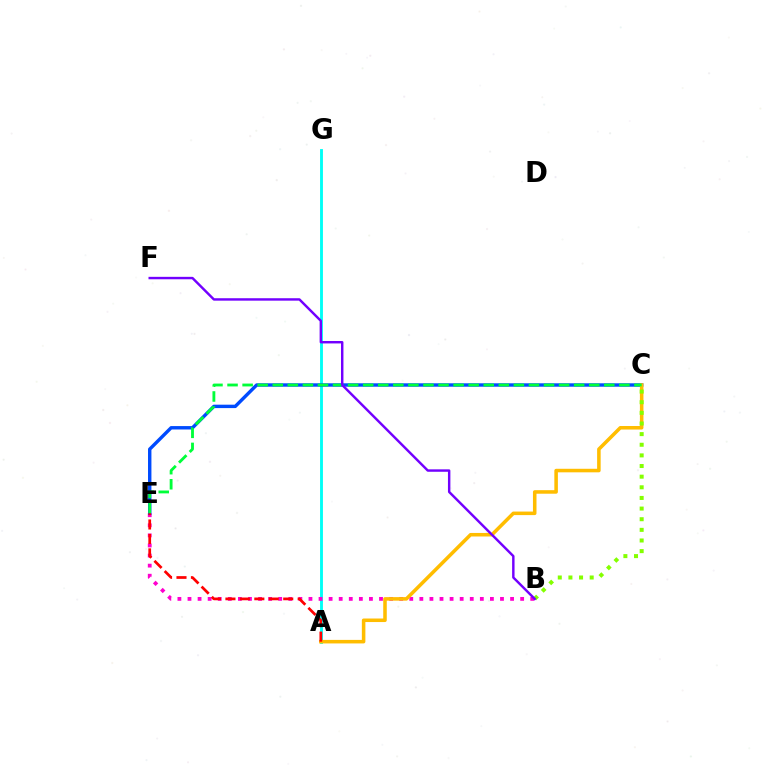{('A', 'G'): [{'color': '#00fff6', 'line_style': 'solid', 'thickness': 2.07}], ('B', 'E'): [{'color': '#ff00cf', 'line_style': 'dotted', 'thickness': 2.74}], ('C', 'E'): [{'color': '#004bff', 'line_style': 'solid', 'thickness': 2.45}, {'color': '#00ff39', 'line_style': 'dashed', 'thickness': 2.05}], ('A', 'C'): [{'color': '#ffbd00', 'line_style': 'solid', 'thickness': 2.55}], ('B', 'C'): [{'color': '#84ff00', 'line_style': 'dotted', 'thickness': 2.89}], ('B', 'F'): [{'color': '#7200ff', 'line_style': 'solid', 'thickness': 1.75}], ('A', 'E'): [{'color': '#ff0000', 'line_style': 'dashed', 'thickness': 1.96}]}